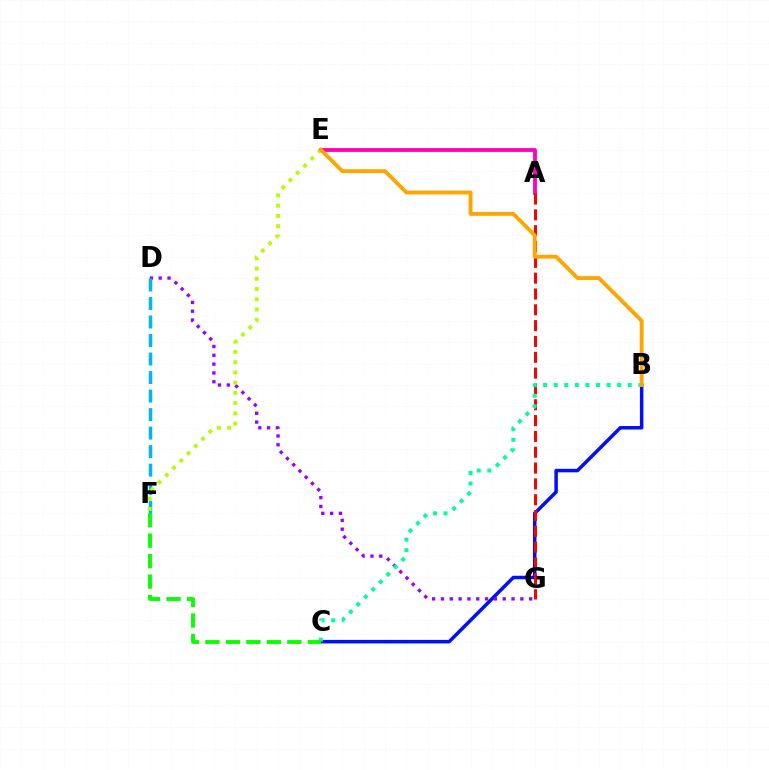{('A', 'E'): [{'color': '#ff00bd', 'line_style': 'solid', 'thickness': 2.75}], ('B', 'C'): [{'color': '#0010ff', 'line_style': 'solid', 'thickness': 2.53}, {'color': '#00ff9d', 'line_style': 'dotted', 'thickness': 2.87}], ('D', 'G'): [{'color': '#9b00ff', 'line_style': 'dotted', 'thickness': 2.4}], ('A', 'G'): [{'color': '#ff0000', 'line_style': 'dashed', 'thickness': 2.15}], ('D', 'F'): [{'color': '#00b5ff', 'line_style': 'dashed', 'thickness': 2.52}], ('E', 'F'): [{'color': '#b3ff00', 'line_style': 'dotted', 'thickness': 2.78}], ('C', 'F'): [{'color': '#08ff00', 'line_style': 'dashed', 'thickness': 2.78}], ('B', 'E'): [{'color': '#ffa500', 'line_style': 'solid', 'thickness': 2.78}]}